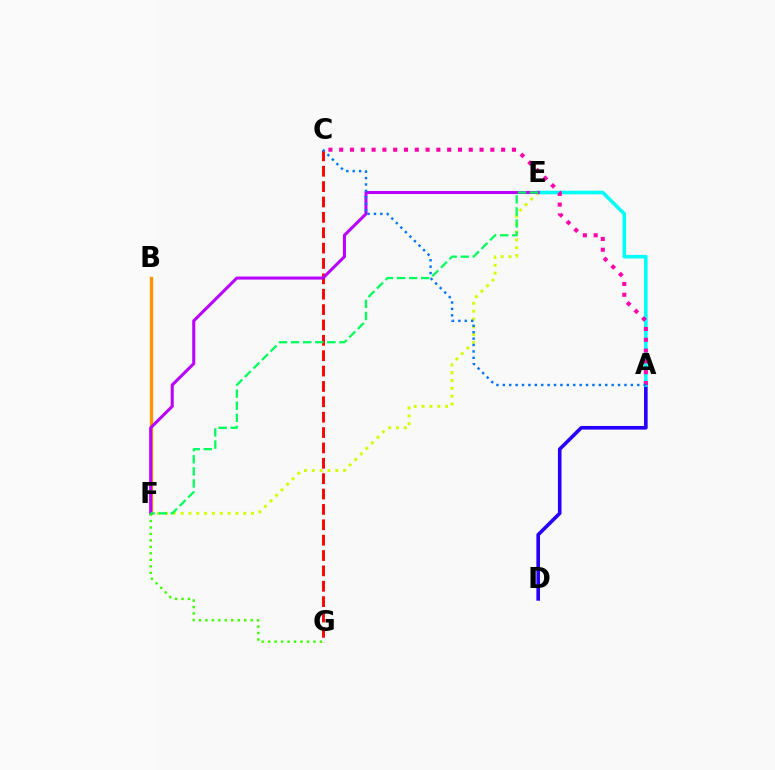{('A', 'D'): [{'color': '#2500ff', 'line_style': 'solid', 'thickness': 2.61}], ('A', 'E'): [{'color': '#00fff6', 'line_style': 'solid', 'thickness': 2.58}], ('C', 'G'): [{'color': '#ff0000', 'line_style': 'dashed', 'thickness': 2.09}], ('E', 'F'): [{'color': '#d1ff00', 'line_style': 'dotted', 'thickness': 2.13}, {'color': '#b900ff', 'line_style': 'solid', 'thickness': 2.19}, {'color': '#00ff5c', 'line_style': 'dashed', 'thickness': 1.64}], ('A', 'C'): [{'color': '#ff00ac', 'line_style': 'dotted', 'thickness': 2.93}, {'color': '#0074ff', 'line_style': 'dotted', 'thickness': 1.74}], ('B', 'F'): [{'color': '#ff9400', 'line_style': 'solid', 'thickness': 2.41}], ('F', 'G'): [{'color': '#3dff00', 'line_style': 'dotted', 'thickness': 1.76}]}